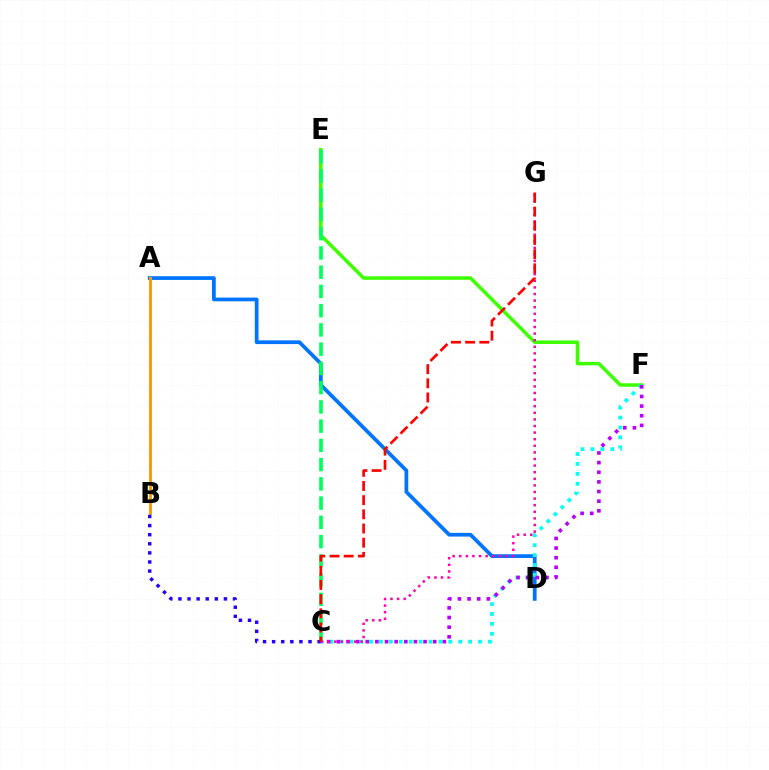{('E', 'F'): [{'color': '#3dff00', 'line_style': 'solid', 'thickness': 2.53}], ('A', 'D'): [{'color': '#0074ff', 'line_style': 'solid', 'thickness': 2.69}], ('C', 'E'): [{'color': '#00ff5c', 'line_style': 'dashed', 'thickness': 2.61}], ('C', 'F'): [{'color': '#00fff6', 'line_style': 'dotted', 'thickness': 2.69}, {'color': '#b900ff', 'line_style': 'dotted', 'thickness': 2.62}], ('A', 'B'): [{'color': '#d1ff00', 'line_style': 'solid', 'thickness': 1.84}, {'color': '#ff9400', 'line_style': 'solid', 'thickness': 1.97}], ('B', 'C'): [{'color': '#2500ff', 'line_style': 'dotted', 'thickness': 2.47}], ('C', 'G'): [{'color': '#ff00ac', 'line_style': 'dotted', 'thickness': 1.79}, {'color': '#ff0000', 'line_style': 'dashed', 'thickness': 1.93}]}